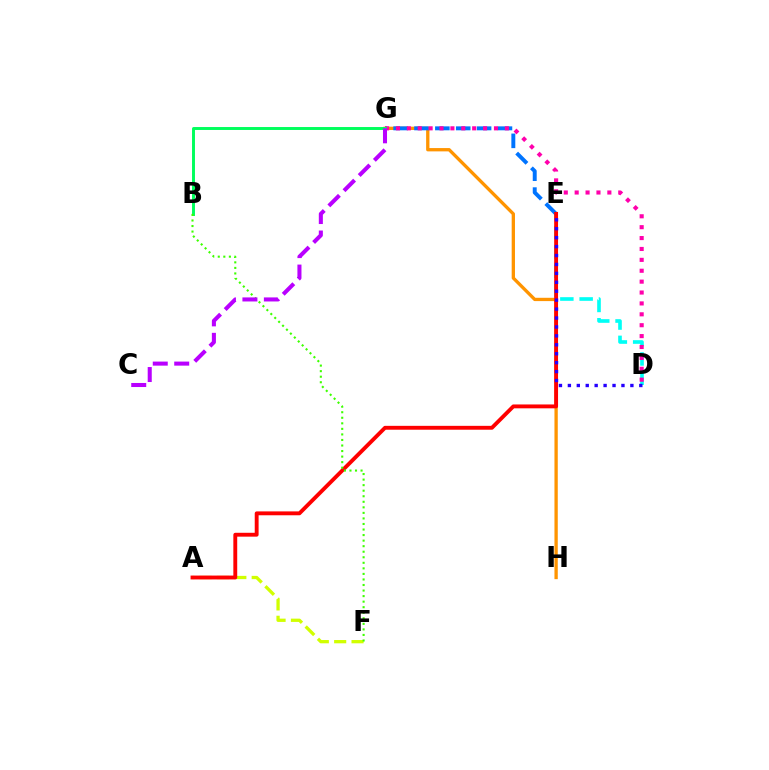{('D', 'E'): [{'color': '#00fff6', 'line_style': 'dashed', 'thickness': 2.62}, {'color': '#2500ff', 'line_style': 'dotted', 'thickness': 2.43}], ('A', 'F'): [{'color': '#d1ff00', 'line_style': 'dashed', 'thickness': 2.36}], ('G', 'H'): [{'color': '#ff9400', 'line_style': 'solid', 'thickness': 2.38}], ('E', 'G'): [{'color': '#0074ff', 'line_style': 'dashed', 'thickness': 2.84}], ('D', 'G'): [{'color': '#ff00ac', 'line_style': 'dotted', 'thickness': 2.96}], ('A', 'E'): [{'color': '#ff0000', 'line_style': 'solid', 'thickness': 2.79}], ('B', 'G'): [{'color': '#00ff5c', 'line_style': 'solid', 'thickness': 2.11}], ('B', 'F'): [{'color': '#3dff00', 'line_style': 'dotted', 'thickness': 1.51}], ('C', 'G'): [{'color': '#b900ff', 'line_style': 'dashed', 'thickness': 2.92}]}